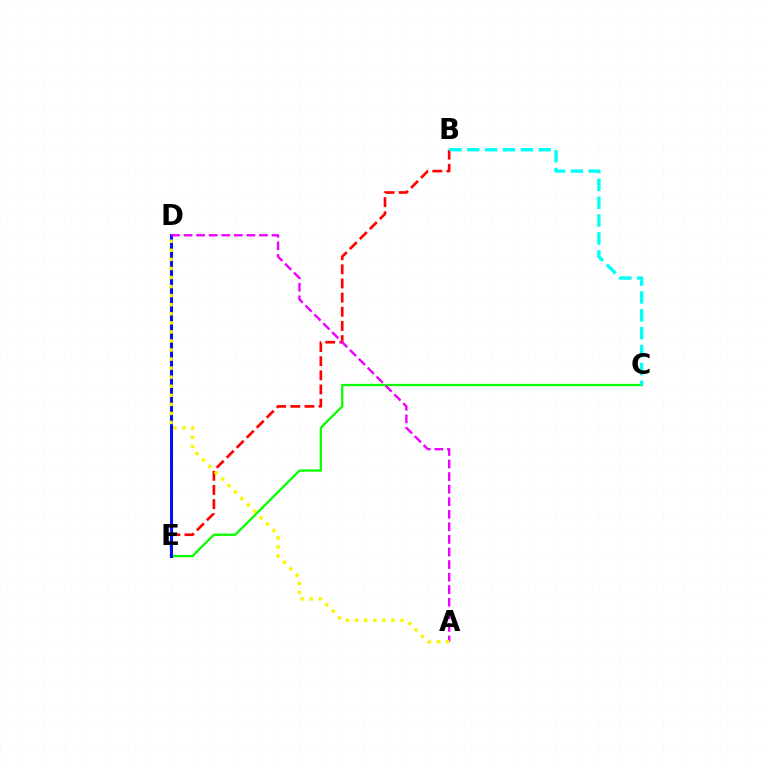{('B', 'E'): [{'color': '#ff0000', 'line_style': 'dashed', 'thickness': 1.92}], ('C', 'E'): [{'color': '#08ff00', 'line_style': 'solid', 'thickness': 1.64}], ('D', 'E'): [{'color': '#0010ff', 'line_style': 'solid', 'thickness': 2.2}], ('B', 'C'): [{'color': '#00fff6', 'line_style': 'dashed', 'thickness': 2.43}], ('A', 'D'): [{'color': '#ee00ff', 'line_style': 'dashed', 'thickness': 1.71}, {'color': '#fcf500', 'line_style': 'dotted', 'thickness': 2.46}]}